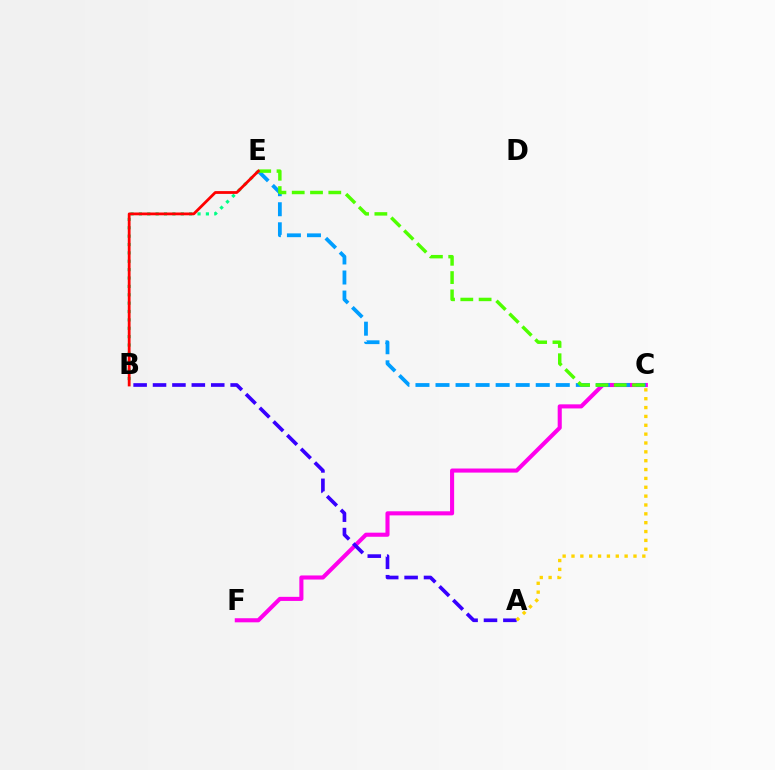{('C', 'F'): [{'color': '#ff00ed', 'line_style': 'solid', 'thickness': 2.94}], ('C', 'E'): [{'color': '#009eff', 'line_style': 'dashed', 'thickness': 2.72}, {'color': '#4fff00', 'line_style': 'dashed', 'thickness': 2.49}], ('A', 'B'): [{'color': '#3700ff', 'line_style': 'dashed', 'thickness': 2.64}], ('B', 'E'): [{'color': '#00ff86', 'line_style': 'dotted', 'thickness': 2.28}, {'color': '#ff0000', 'line_style': 'solid', 'thickness': 2.01}], ('A', 'C'): [{'color': '#ffd500', 'line_style': 'dotted', 'thickness': 2.41}]}